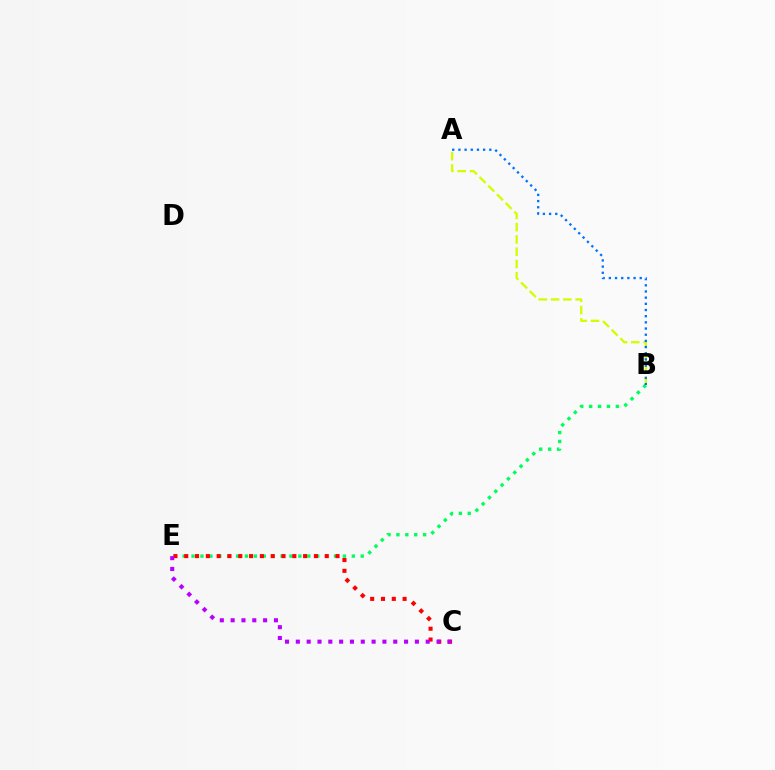{('A', 'B'): [{'color': '#d1ff00', 'line_style': 'dashed', 'thickness': 1.67}, {'color': '#0074ff', 'line_style': 'dotted', 'thickness': 1.68}], ('B', 'E'): [{'color': '#00ff5c', 'line_style': 'dotted', 'thickness': 2.42}], ('C', 'E'): [{'color': '#ff0000', 'line_style': 'dotted', 'thickness': 2.94}, {'color': '#b900ff', 'line_style': 'dotted', 'thickness': 2.94}]}